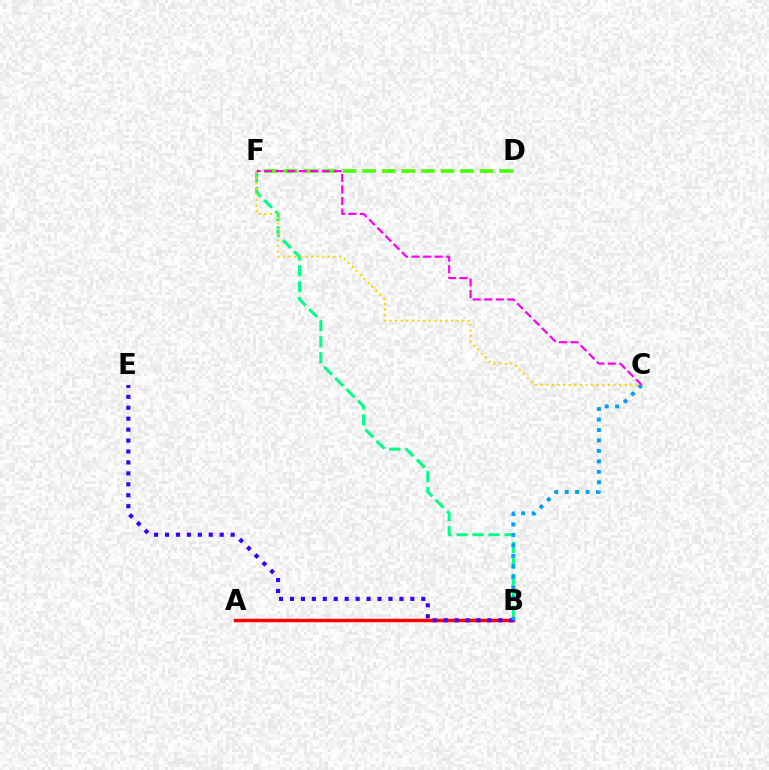{('A', 'B'): [{'color': '#ff0000', 'line_style': 'solid', 'thickness': 2.49}], ('B', 'F'): [{'color': '#00ff86', 'line_style': 'dashed', 'thickness': 2.17}], ('B', 'E'): [{'color': '#3700ff', 'line_style': 'dotted', 'thickness': 2.97}], ('B', 'C'): [{'color': '#009eff', 'line_style': 'dotted', 'thickness': 2.84}], ('C', 'F'): [{'color': '#ffd500', 'line_style': 'dotted', 'thickness': 1.52}, {'color': '#ff00ed', 'line_style': 'dashed', 'thickness': 1.57}], ('D', 'F'): [{'color': '#4fff00', 'line_style': 'dashed', 'thickness': 2.66}]}